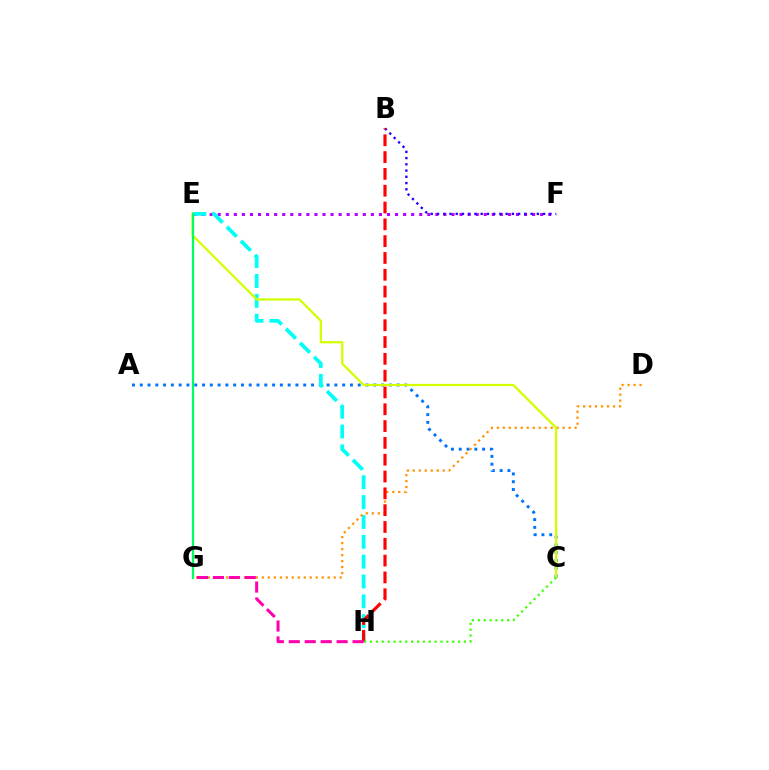{('E', 'F'): [{'color': '#b900ff', 'line_style': 'dotted', 'thickness': 2.19}], ('A', 'C'): [{'color': '#0074ff', 'line_style': 'dotted', 'thickness': 2.12}], ('E', 'H'): [{'color': '#00fff6', 'line_style': 'dashed', 'thickness': 2.7}], ('D', 'G'): [{'color': '#ff9400', 'line_style': 'dotted', 'thickness': 1.63}], ('B', 'F'): [{'color': '#2500ff', 'line_style': 'dotted', 'thickness': 1.7}], ('B', 'H'): [{'color': '#ff0000', 'line_style': 'dashed', 'thickness': 2.28}], ('C', 'E'): [{'color': '#d1ff00', 'line_style': 'solid', 'thickness': 1.62}], ('C', 'H'): [{'color': '#3dff00', 'line_style': 'dotted', 'thickness': 1.6}], ('G', 'H'): [{'color': '#ff00ac', 'line_style': 'dashed', 'thickness': 2.17}], ('E', 'G'): [{'color': '#00ff5c', 'line_style': 'solid', 'thickness': 1.59}]}